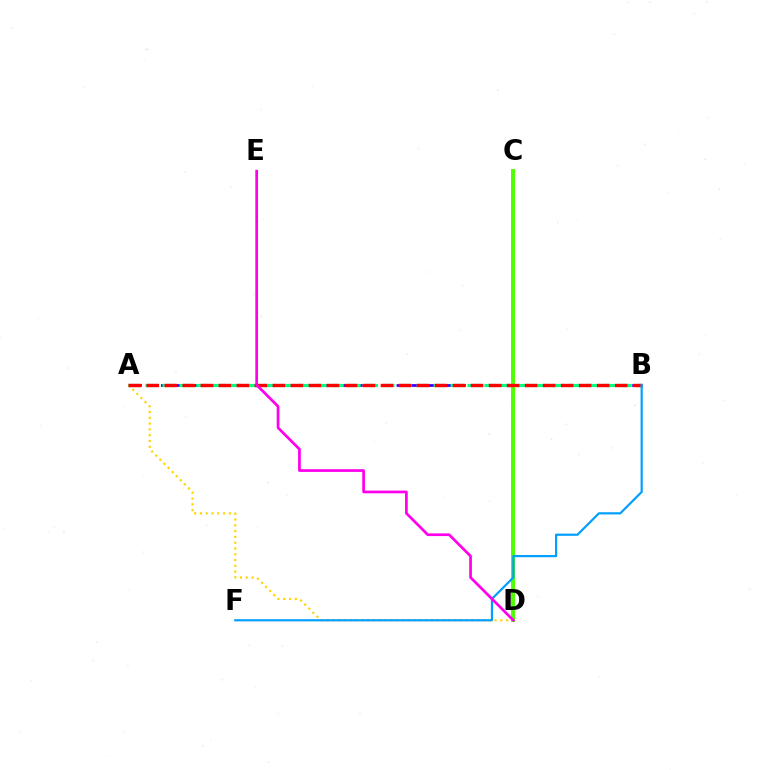{('A', 'D'): [{'color': '#ffd500', 'line_style': 'dotted', 'thickness': 1.57}], ('A', 'B'): [{'color': '#3700ff', 'line_style': 'dashed', 'thickness': 2.0}, {'color': '#00ff86', 'line_style': 'dashed', 'thickness': 2.3}, {'color': '#ff0000', 'line_style': 'dashed', 'thickness': 2.45}], ('C', 'D'): [{'color': '#4fff00', 'line_style': 'solid', 'thickness': 2.82}], ('B', 'F'): [{'color': '#009eff', 'line_style': 'solid', 'thickness': 1.57}], ('D', 'E'): [{'color': '#ff00ed', 'line_style': 'solid', 'thickness': 1.96}]}